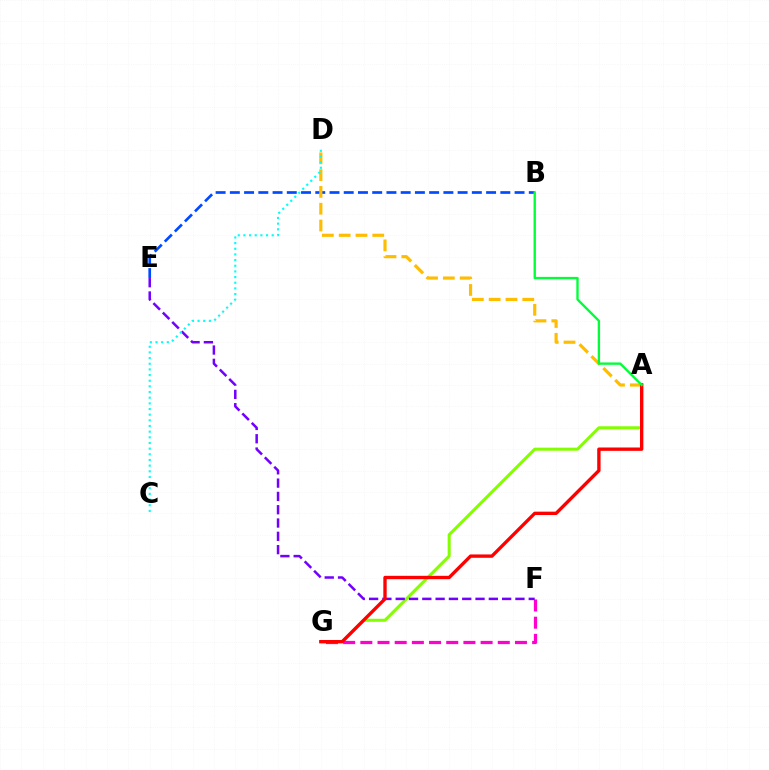{('A', 'G'): [{'color': '#84ff00', 'line_style': 'solid', 'thickness': 2.18}, {'color': '#ff0000', 'line_style': 'solid', 'thickness': 2.41}], ('F', 'G'): [{'color': '#ff00cf', 'line_style': 'dashed', 'thickness': 2.33}], ('B', 'E'): [{'color': '#004bff', 'line_style': 'dashed', 'thickness': 1.93}], ('A', 'D'): [{'color': '#ffbd00', 'line_style': 'dashed', 'thickness': 2.28}], ('E', 'F'): [{'color': '#7200ff', 'line_style': 'dashed', 'thickness': 1.81}], ('C', 'D'): [{'color': '#00fff6', 'line_style': 'dotted', 'thickness': 1.54}], ('A', 'B'): [{'color': '#00ff39', 'line_style': 'solid', 'thickness': 1.7}]}